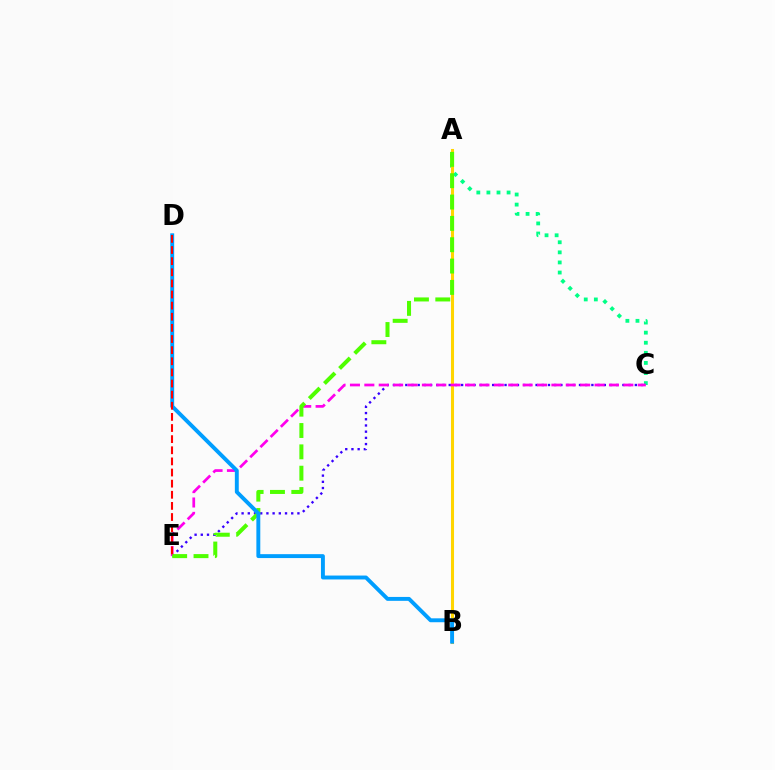{('A', 'C'): [{'color': '#00ff86', 'line_style': 'dotted', 'thickness': 2.74}], ('C', 'E'): [{'color': '#3700ff', 'line_style': 'dotted', 'thickness': 1.69}, {'color': '#ff00ed', 'line_style': 'dashed', 'thickness': 1.95}], ('A', 'B'): [{'color': '#ffd500', 'line_style': 'solid', 'thickness': 2.2}], ('A', 'E'): [{'color': '#4fff00', 'line_style': 'dashed', 'thickness': 2.9}], ('B', 'D'): [{'color': '#009eff', 'line_style': 'solid', 'thickness': 2.81}], ('D', 'E'): [{'color': '#ff0000', 'line_style': 'dashed', 'thickness': 1.51}]}